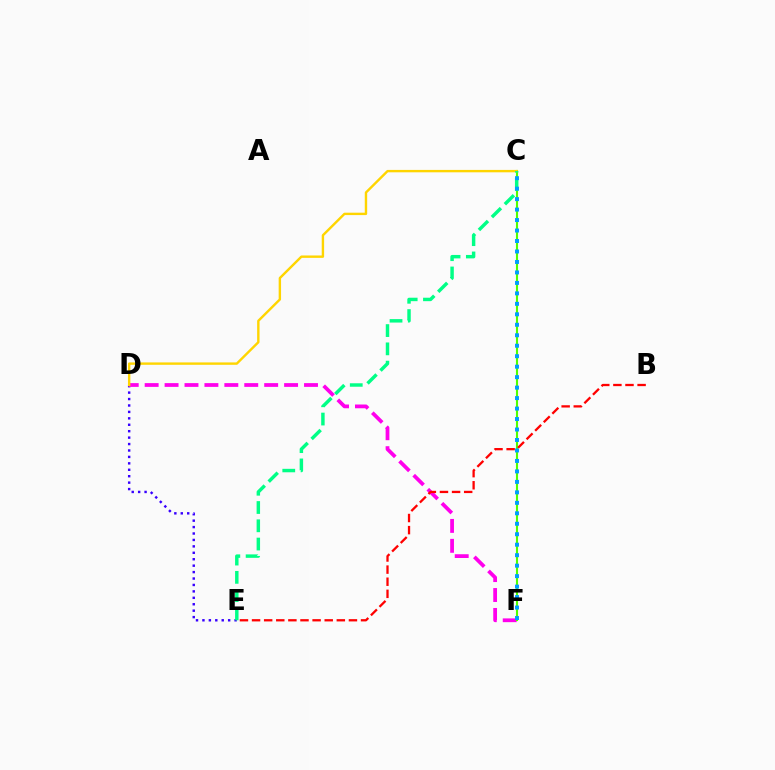{('D', 'E'): [{'color': '#3700ff', 'line_style': 'dotted', 'thickness': 1.75}], ('D', 'F'): [{'color': '#ff00ed', 'line_style': 'dashed', 'thickness': 2.71}], ('C', 'F'): [{'color': '#4fff00', 'line_style': 'solid', 'thickness': 1.52}, {'color': '#009eff', 'line_style': 'dotted', 'thickness': 2.85}], ('C', 'D'): [{'color': '#ffd500', 'line_style': 'solid', 'thickness': 1.73}], ('B', 'E'): [{'color': '#ff0000', 'line_style': 'dashed', 'thickness': 1.65}], ('C', 'E'): [{'color': '#00ff86', 'line_style': 'dashed', 'thickness': 2.48}]}